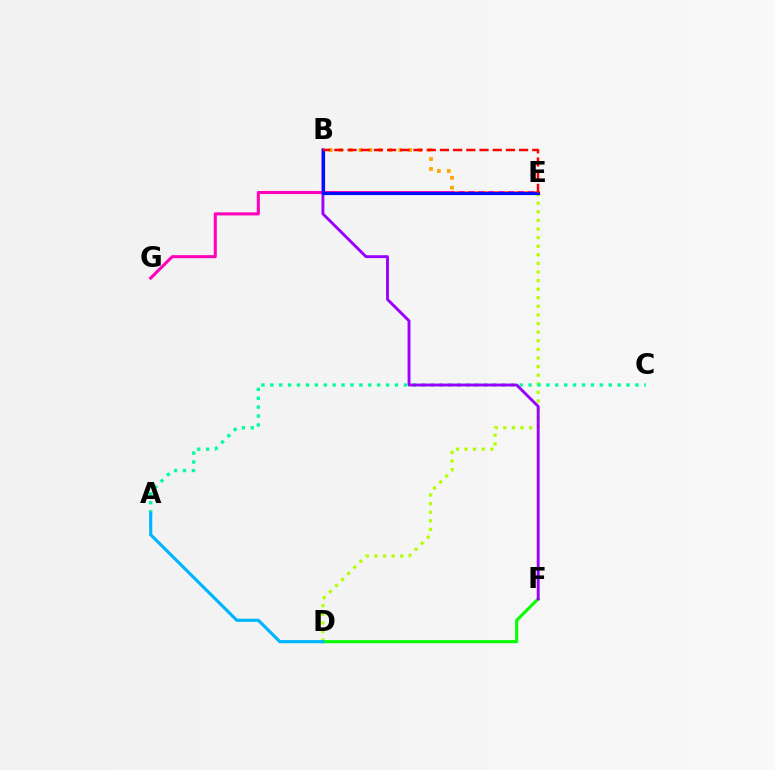{('D', 'E'): [{'color': '#b3ff00', 'line_style': 'dotted', 'thickness': 2.34}], ('D', 'F'): [{'color': '#08ff00', 'line_style': 'solid', 'thickness': 2.21}], ('A', 'C'): [{'color': '#00ff9d', 'line_style': 'dotted', 'thickness': 2.42}], ('E', 'G'): [{'color': '#ff00bd', 'line_style': 'solid', 'thickness': 2.2}], ('A', 'D'): [{'color': '#00b5ff', 'line_style': 'solid', 'thickness': 2.26}], ('B', 'F'): [{'color': '#9b00ff', 'line_style': 'solid', 'thickness': 2.08}], ('B', 'E'): [{'color': '#ffa500', 'line_style': 'dotted', 'thickness': 2.7}, {'color': '#0010ff', 'line_style': 'solid', 'thickness': 2.27}, {'color': '#ff0000', 'line_style': 'dashed', 'thickness': 1.79}]}